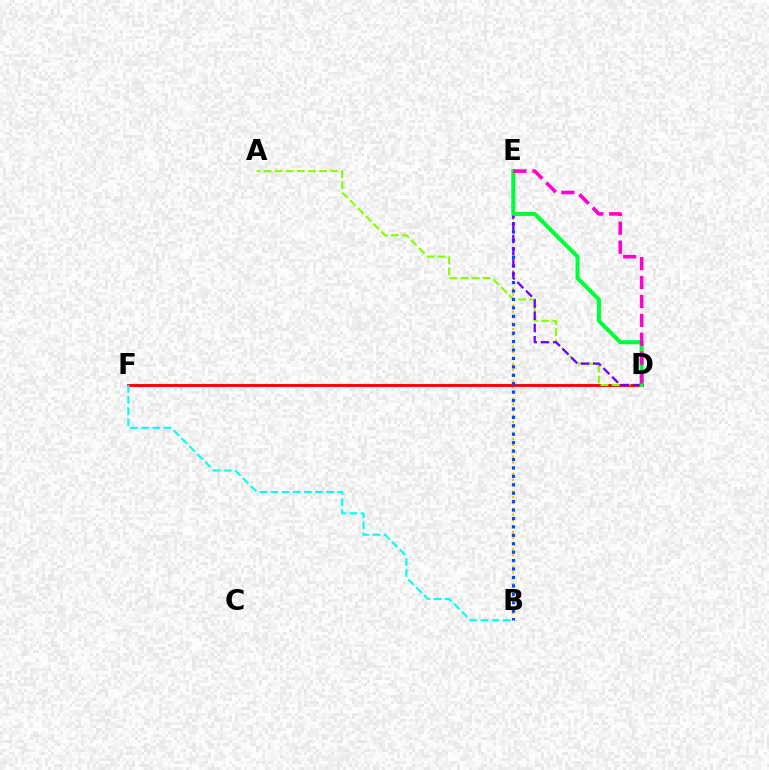{('B', 'E'): [{'color': '#ffbd00', 'line_style': 'dotted', 'thickness': 1.57}, {'color': '#004bff', 'line_style': 'dotted', 'thickness': 2.29}], ('D', 'F'): [{'color': '#ff0000', 'line_style': 'solid', 'thickness': 2.07}], ('A', 'D'): [{'color': '#84ff00', 'line_style': 'dashed', 'thickness': 1.51}], ('D', 'E'): [{'color': '#7200ff', 'line_style': 'dashed', 'thickness': 1.66}, {'color': '#00ff39', 'line_style': 'solid', 'thickness': 2.92}, {'color': '#ff00cf', 'line_style': 'dashed', 'thickness': 2.57}], ('B', 'F'): [{'color': '#00fff6', 'line_style': 'dashed', 'thickness': 1.51}]}